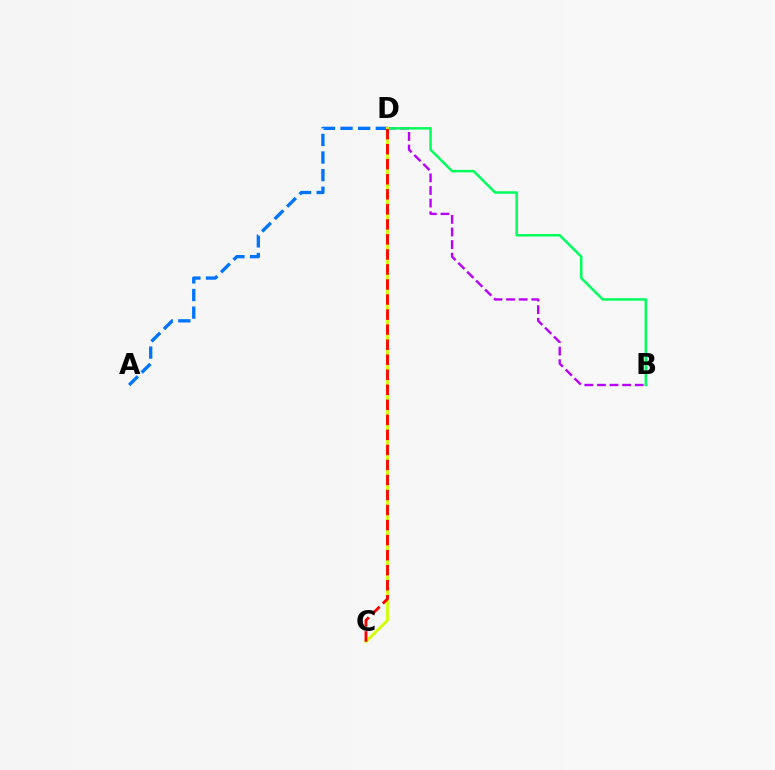{('B', 'D'): [{'color': '#b900ff', 'line_style': 'dashed', 'thickness': 1.71}, {'color': '#00ff5c', 'line_style': 'solid', 'thickness': 1.79}], ('A', 'D'): [{'color': '#0074ff', 'line_style': 'dashed', 'thickness': 2.39}], ('C', 'D'): [{'color': '#d1ff00', 'line_style': 'solid', 'thickness': 2.02}, {'color': '#ff0000', 'line_style': 'dashed', 'thickness': 2.04}]}